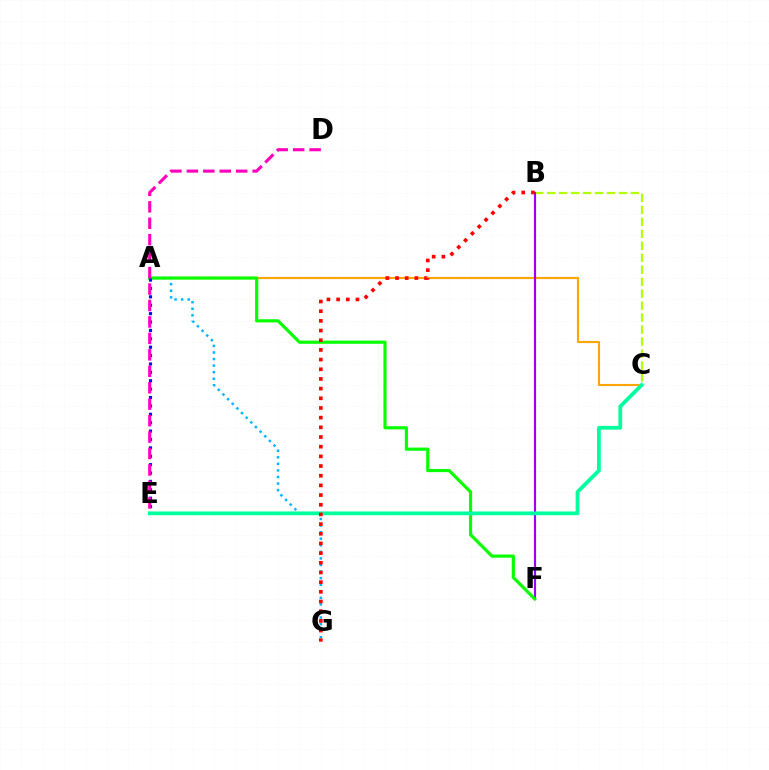{('A', 'C'): [{'color': '#ffa500', 'line_style': 'solid', 'thickness': 1.53}], ('B', 'C'): [{'color': '#b3ff00', 'line_style': 'dashed', 'thickness': 1.63}], ('B', 'F'): [{'color': '#9b00ff', 'line_style': 'solid', 'thickness': 1.56}], ('A', 'G'): [{'color': '#00b5ff', 'line_style': 'dotted', 'thickness': 1.78}], ('A', 'F'): [{'color': '#08ff00', 'line_style': 'solid', 'thickness': 2.28}], ('A', 'E'): [{'color': '#0010ff', 'line_style': 'dotted', 'thickness': 2.28}], ('C', 'E'): [{'color': '#00ff9d', 'line_style': 'solid', 'thickness': 2.71}], ('D', 'E'): [{'color': '#ff00bd', 'line_style': 'dashed', 'thickness': 2.23}], ('B', 'G'): [{'color': '#ff0000', 'line_style': 'dotted', 'thickness': 2.63}]}